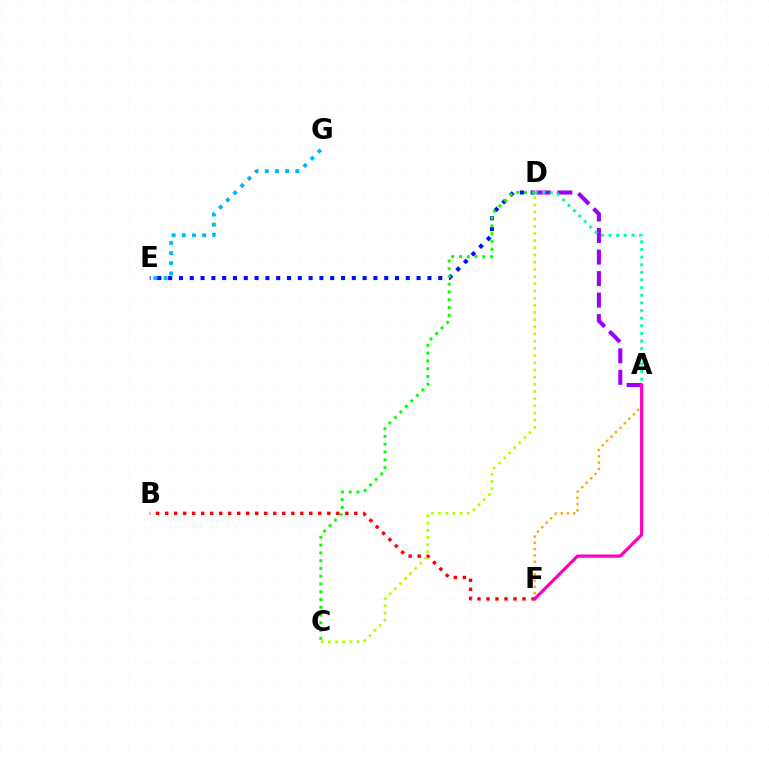{('A', 'D'): [{'color': '#9b00ff', 'line_style': 'dashed', 'thickness': 2.92}, {'color': '#00ff9d', 'line_style': 'dotted', 'thickness': 2.07}], ('A', 'F'): [{'color': '#ffa500', 'line_style': 'dotted', 'thickness': 1.71}, {'color': '#ff00bd', 'line_style': 'solid', 'thickness': 2.31}], ('E', 'G'): [{'color': '#00b5ff', 'line_style': 'dotted', 'thickness': 2.76}], ('B', 'F'): [{'color': '#ff0000', 'line_style': 'dotted', 'thickness': 2.45}], ('D', 'E'): [{'color': '#0010ff', 'line_style': 'dotted', 'thickness': 2.93}], ('C', 'D'): [{'color': '#08ff00', 'line_style': 'dotted', 'thickness': 2.11}, {'color': '#b3ff00', 'line_style': 'dotted', 'thickness': 1.95}]}